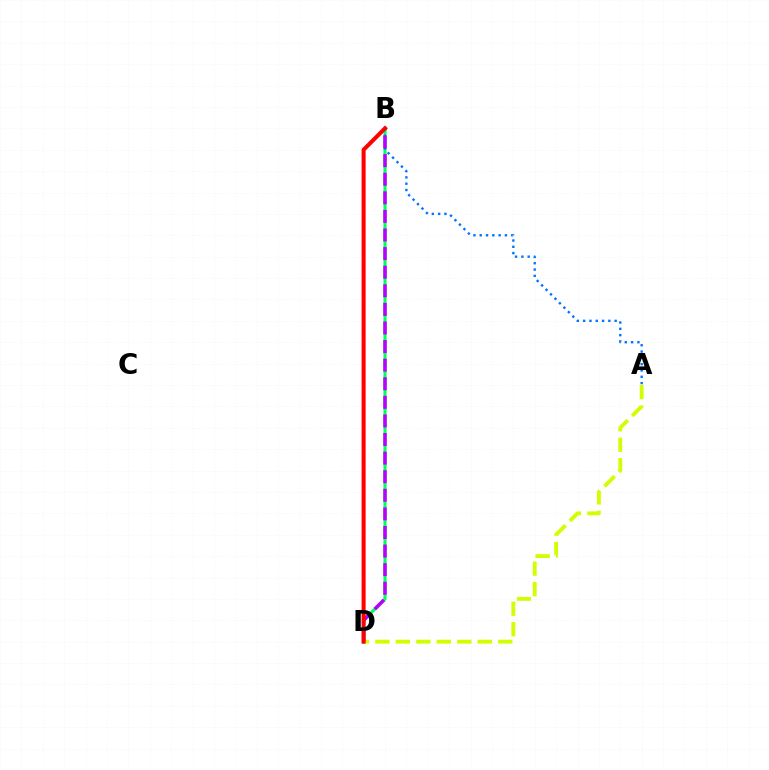{('B', 'D'): [{'color': '#00ff5c', 'line_style': 'solid', 'thickness': 2.25}, {'color': '#b900ff', 'line_style': 'dashed', 'thickness': 2.53}, {'color': '#ff0000', 'line_style': 'solid', 'thickness': 2.91}], ('A', 'D'): [{'color': '#d1ff00', 'line_style': 'dashed', 'thickness': 2.78}], ('A', 'B'): [{'color': '#0074ff', 'line_style': 'dotted', 'thickness': 1.71}]}